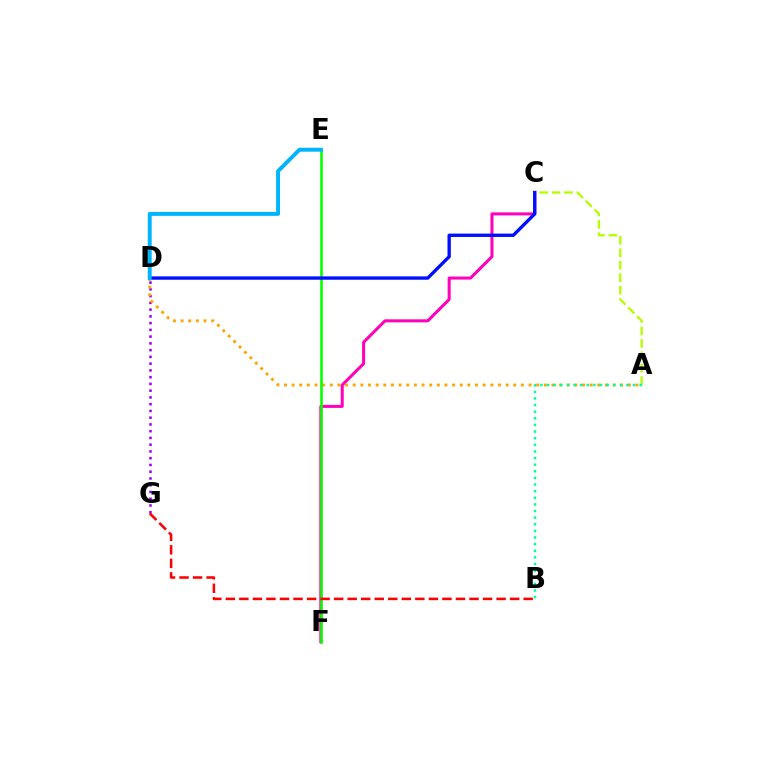{('A', 'C'): [{'color': '#b3ff00', 'line_style': 'dashed', 'thickness': 1.69}], ('D', 'G'): [{'color': '#9b00ff', 'line_style': 'dotted', 'thickness': 1.83}], ('C', 'F'): [{'color': '#ff00bd', 'line_style': 'solid', 'thickness': 2.18}], ('A', 'D'): [{'color': '#ffa500', 'line_style': 'dotted', 'thickness': 2.08}], ('A', 'B'): [{'color': '#00ff9d', 'line_style': 'dotted', 'thickness': 1.8}], ('E', 'F'): [{'color': '#08ff00', 'line_style': 'solid', 'thickness': 1.89}], ('B', 'G'): [{'color': '#ff0000', 'line_style': 'dashed', 'thickness': 1.84}], ('C', 'D'): [{'color': '#0010ff', 'line_style': 'solid', 'thickness': 2.41}], ('D', 'E'): [{'color': '#00b5ff', 'line_style': 'solid', 'thickness': 2.84}]}